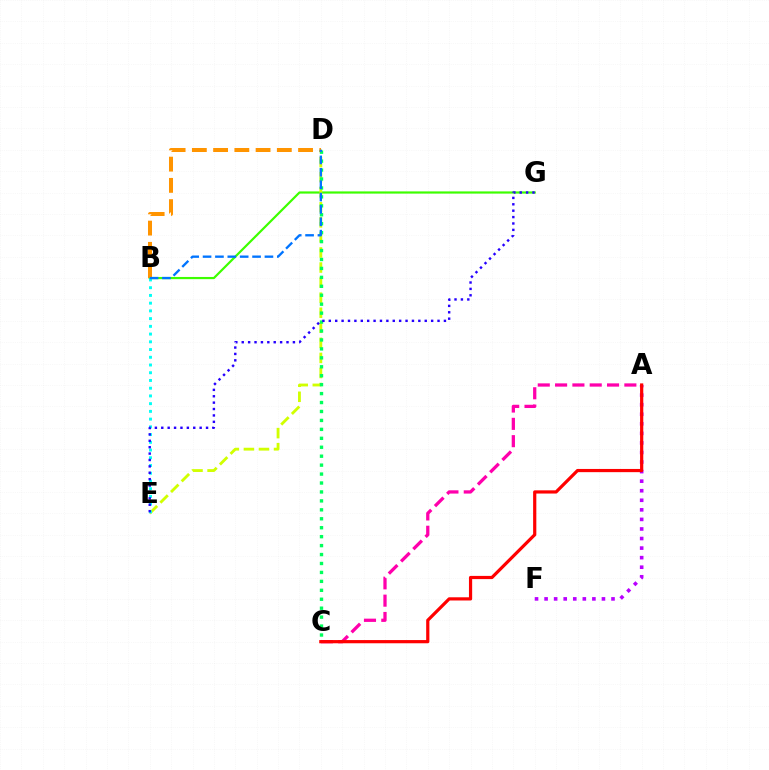{('B', 'G'): [{'color': '#3dff00', 'line_style': 'solid', 'thickness': 1.58}], ('D', 'E'): [{'color': '#d1ff00', 'line_style': 'dashed', 'thickness': 2.05}], ('C', 'D'): [{'color': '#00ff5c', 'line_style': 'dotted', 'thickness': 2.43}], ('B', 'E'): [{'color': '#00fff6', 'line_style': 'dotted', 'thickness': 2.1}], ('A', 'F'): [{'color': '#b900ff', 'line_style': 'dotted', 'thickness': 2.6}], ('E', 'G'): [{'color': '#2500ff', 'line_style': 'dotted', 'thickness': 1.74}], ('B', 'D'): [{'color': '#ff9400', 'line_style': 'dashed', 'thickness': 2.89}, {'color': '#0074ff', 'line_style': 'dashed', 'thickness': 1.68}], ('A', 'C'): [{'color': '#ff00ac', 'line_style': 'dashed', 'thickness': 2.35}, {'color': '#ff0000', 'line_style': 'solid', 'thickness': 2.31}]}